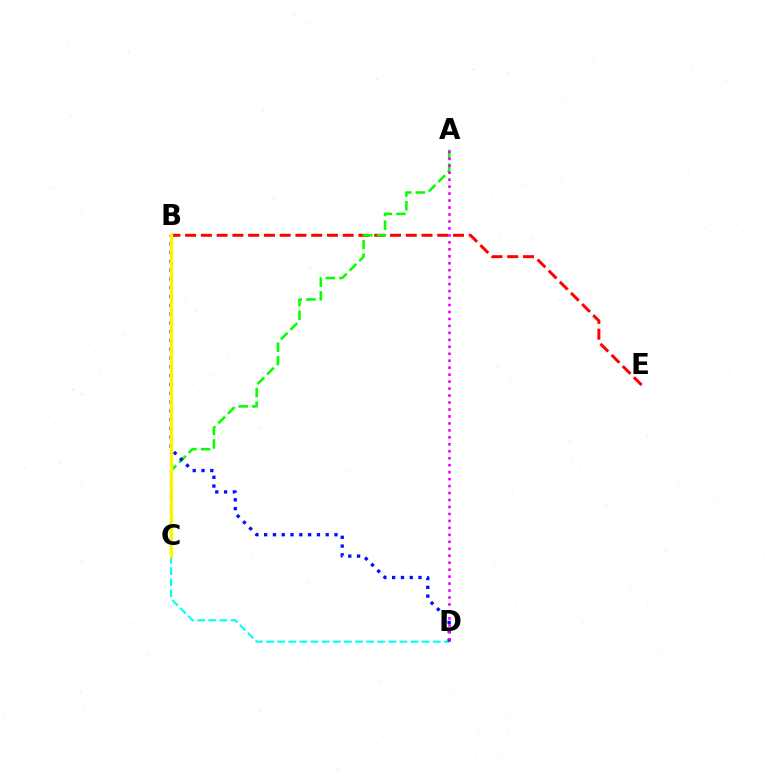{('B', 'E'): [{'color': '#ff0000', 'line_style': 'dashed', 'thickness': 2.14}], ('A', 'C'): [{'color': '#08ff00', 'line_style': 'dashed', 'thickness': 1.85}], ('C', 'D'): [{'color': '#00fff6', 'line_style': 'dashed', 'thickness': 1.51}], ('B', 'D'): [{'color': '#0010ff', 'line_style': 'dotted', 'thickness': 2.39}], ('A', 'D'): [{'color': '#ee00ff', 'line_style': 'dotted', 'thickness': 1.89}], ('B', 'C'): [{'color': '#fcf500', 'line_style': 'solid', 'thickness': 2.39}]}